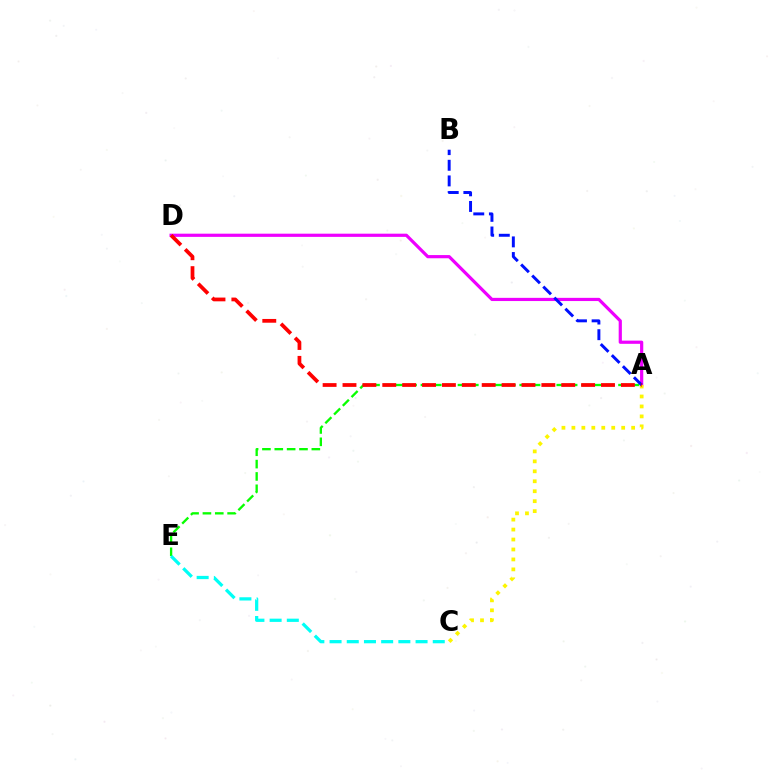{('A', 'D'): [{'color': '#ee00ff', 'line_style': 'solid', 'thickness': 2.3}, {'color': '#ff0000', 'line_style': 'dashed', 'thickness': 2.7}], ('A', 'E'): [{'color': '#08ff00', 'line_style': 'dashed', 'thickness': 1.68}], ('C', 'E'): [{'color': '#00fff6', 'line_style': 'dashed', 'thickness': 2.34}], ('A', 'C'): [{'color': '#fcf500', 'line_style': 'dotted', 'thickness': 2.7}], ('A', 'B'): [{'color': '#0010ff', 'line_style': 'dashed', 'thickness': 2.12}]}